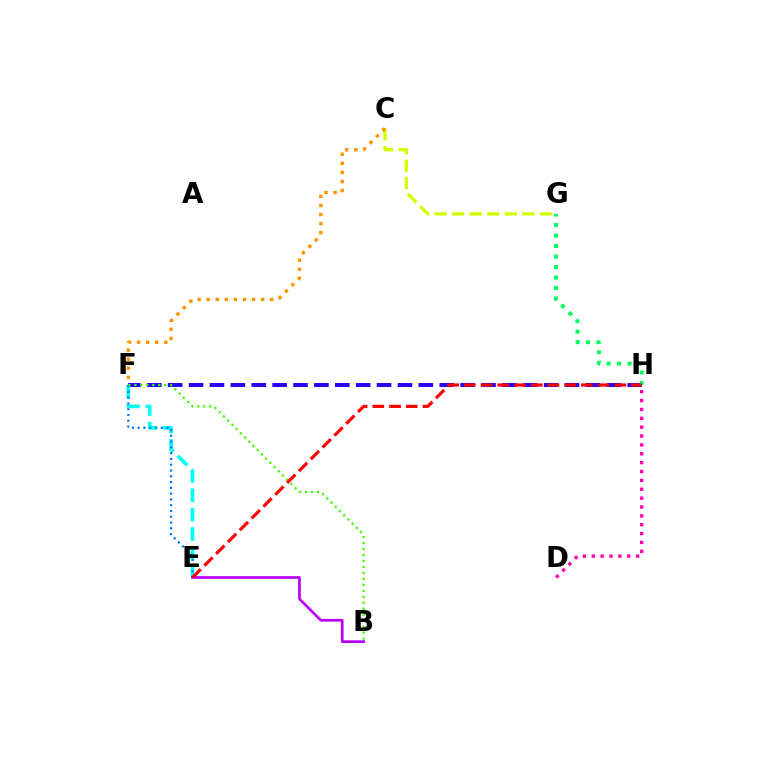{('D', 'H'): [{'color': '#ff00ac', 'line_style': 'dotted', 'thickness': 2.41}], ('F', 'H'): [{'color': '#2500ff', 'line_style': 'dashed', 'thickness': 2.84}], ('E', 'F'): [{'color': '#00fff6', 'line_style': 'dashed', 'thickness': 2.63}, {'color': '#0074ff', 'line_style': 'dotted', 'thickness': 1.57}], ('B', 'E'): [{'color': '#b900ff', 'line_style': 'solid', 'thickness': 1.95}], ('G', 'H'): [{'color': '#00ff5c', 'line_style': 'dotted', 'thickness': 2.85}], ('C', 'G'): [{'color': '#d1ff00', 'line_style': 'dashed', 'thickness': 2.38}], ('C', 'F'): [{'color': '#ff9400', 'line_style': 'dotted', 'thickness': 2.47}], ('B', 'F'): [{'color': '#3dff00', 'line_style': 'dotted', 'thickness': 1.62}], ('E', 'H'): [{'color': '#ff0000', 'line_style': 'dashed', 'thickness': 2.27}]}